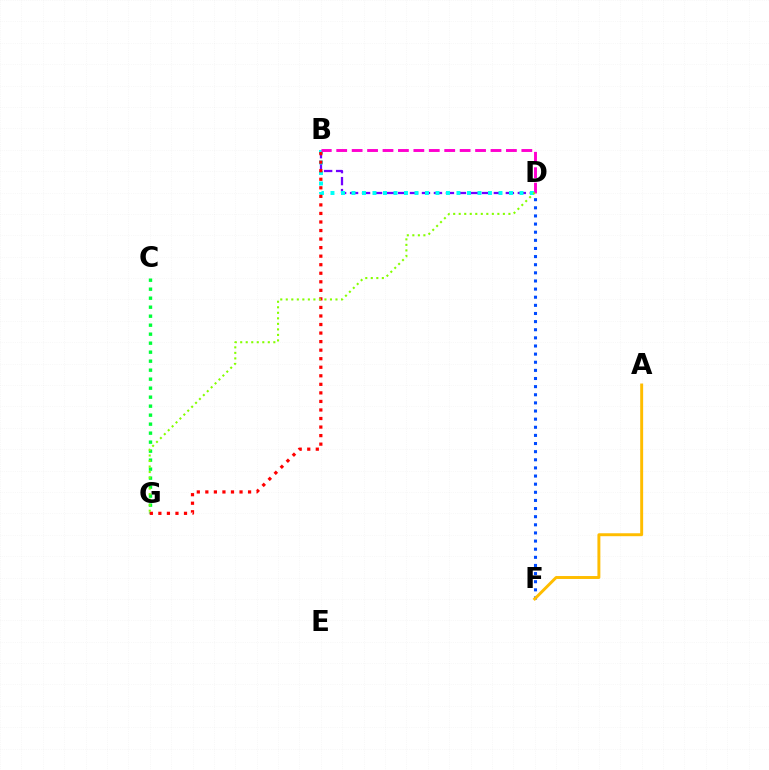{('C', 'G'): [{'color': '#00ff39', 'line_style': 'dotted', 'thickness': 2.44}], ('D', 'F'): [{'color': '#004bff', 'line_style': 'dotted', 'thickness': 2.21}], ('B', 'D'): [{'color': '#7200ff', 'line_style': 'dashed', 'thickness': 1.63}, {'color': '#00fff6', 'line_style': 'dotted', 'thickness': 2.85}, {'color': '#ff00cf', 'line_style': 'dashed', 'thickness': 2.1}], ('A', 'F'): [{'color': '#ffbd00', 'line_style': 'solid', 'thickness': 2.12}], ('B', 'G'): [{'color': '#ff0000', 'line_style': 'dotted', 'thickness': 2.32}], ('D', 'G'): [{'color': '#84ff00', 'line_style': 'dotted', 'thickness': 1.5}]}